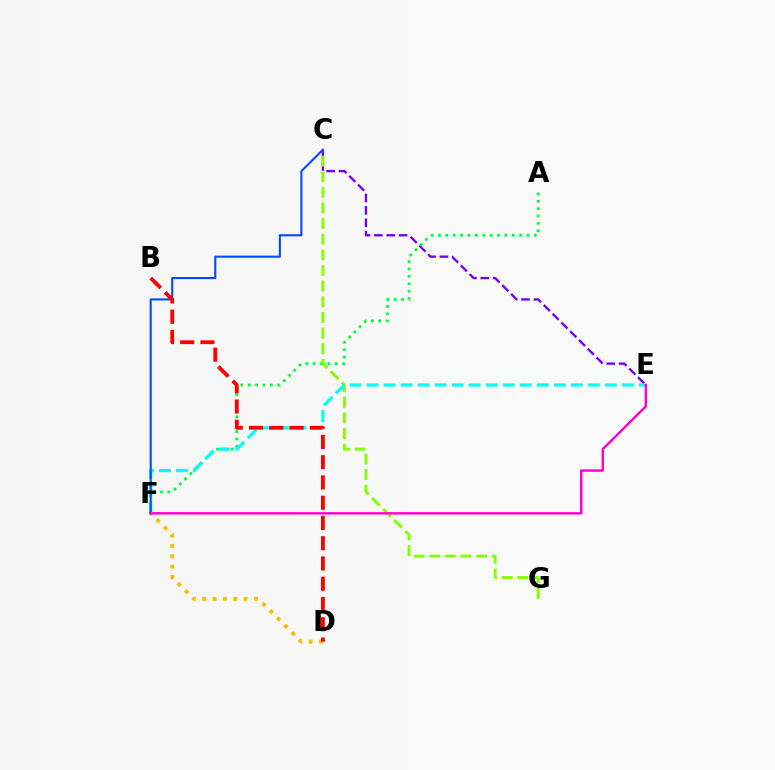{('C', 'E'): [{'color': '#7200ff', 'line_style': 'dashed', 'thickness': 1.69}], ('D', 'F'): [{'color': '#ffbd00', 'line_style': 'dotted', 'thickness': 2.81}], ('A', 'F'): [{'color': '#00ff39', 'line_style': 'dotted', 'thickness': 2.0}], ('C', 'G'): [{'color': '#84ff00', 'line_style': 'dashed', 'thickness': 2.12}], ('E', 'F'): [{'color': '#00fff6', 'line_style': 'dashed', 'thickness': 2.31}, {'color': '#ff00cf', 'line_style': 'solid', 'thickness': 1.75}], ('C', 'F'): [{'color': '#004bff', 'line_style': 'solid', 'thickness': 1.51}], ('B', 'D'): [{'color': '#ff0000', 'line_style': 'dashed', 'thickness': 2.75}]}